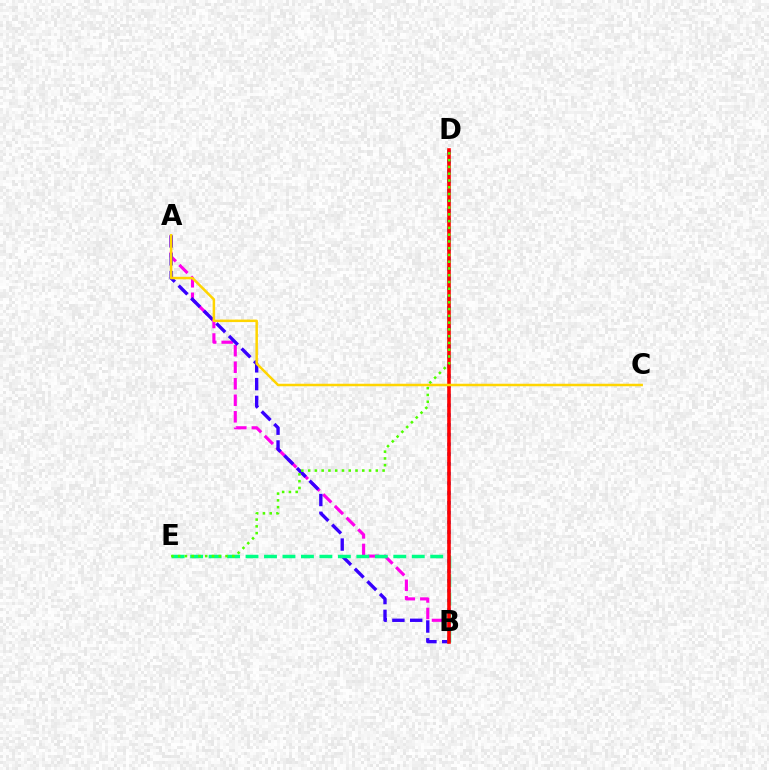{('A', 'B'): [{'color': '#ff00ed', 'line_style': 'dashed', 'thickness': 2.25}, {'color': '#3700ff', 'line_style': 'dashed', 'thickness': 2.42}], ('B', 'E'): [{'color': '#00ff86', 'line_style': 'dashed', 'thickness': 2.51}], ('B', 'D'): [{'color': '#009eff', 'line_style': 'dotted', 'thickness': 2.65}, {'color': '#ff0000', 'line_style': 'solid', 'thickness': 2.59}], ('D', 'E'): [{'color': '#4fff00', 'line_style': 'dotted', 'thickness': 1.84}], ('A', 'C'): [{'color': '#ffd500', 'line_style': 'solid', 'thickness': 1.8}]}